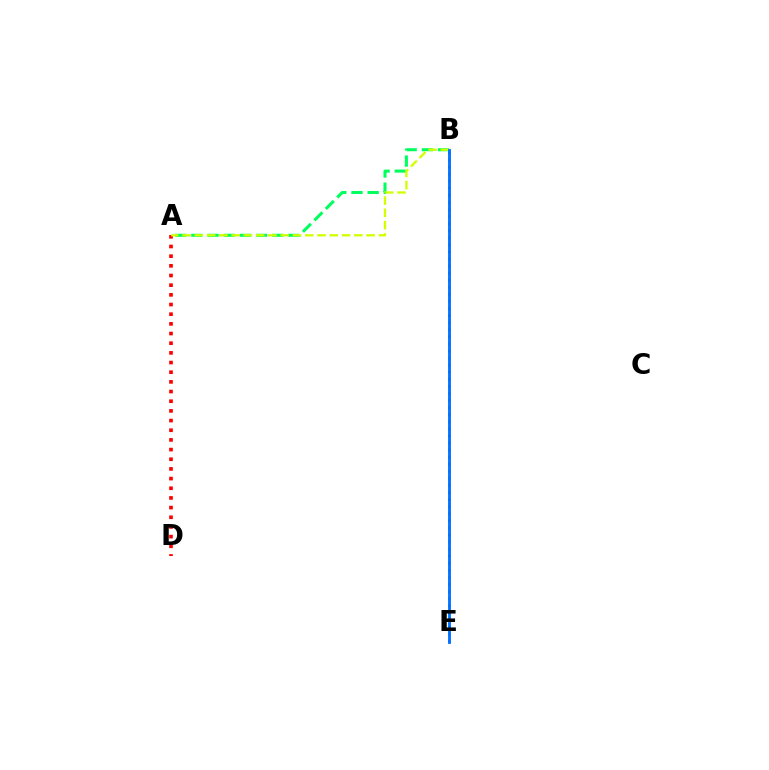{('A', 'B'): [{'color': '#00ff5c', 'line_style': 'dashed', 'thickness': 2.2}, {'color': '#d1ff00', 'line_style': 'dashed', 'thickness': 1.67}], ('A', 'D'): [{'color': '#ff0000', 'line_style': 'dotted', 'thickness': 2.63}], ('B', 'E'): [{'color': '#b900ff', 'line_style': 'dotted', 'thickness': 1.92}, {'color': '#0074ff', 'line_style': 'solid', 'thickness': 2.06}]}